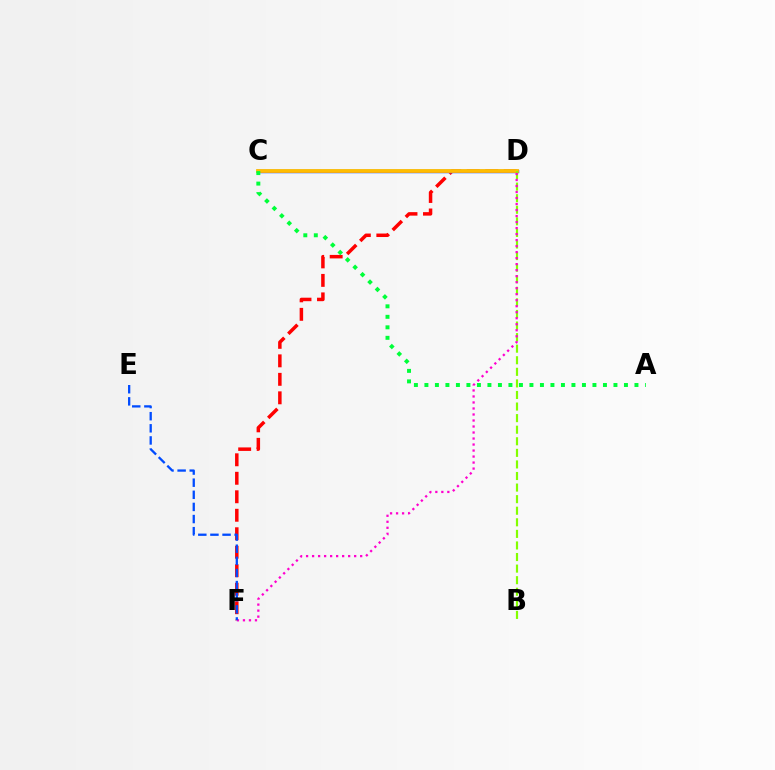{('D', 'F'): [{'color': '#ff0000', 'line_style': 'dashed', 'thickness': 2.51}, {'color': '#ff00cf', 'line_style': 'dotted', 'thickness': 1.63}], ('C', 'D'): [{'color': '#00fff6', 'line_style': 'solid', 'thickness': 2.4}, {'color': '#7200ff', 'line_style': 'solid', 'thickness': 2.38}, {'color': '#ffbd00', 'line_style': 'solid', 'thickness': 2.73}], ('B', 'D'): [{'color': '#84ff00', 'line_style': 'dashed', 'thickness': 1.57}], ('E', 'F'): [{'color': '#004bff', 'line_style': 'dashed', 'thickness': 1.65}], ('A', 'C'): [{'color': '#00ff39', 'line_style': 'dotted', 'thickness': 2.85}]}